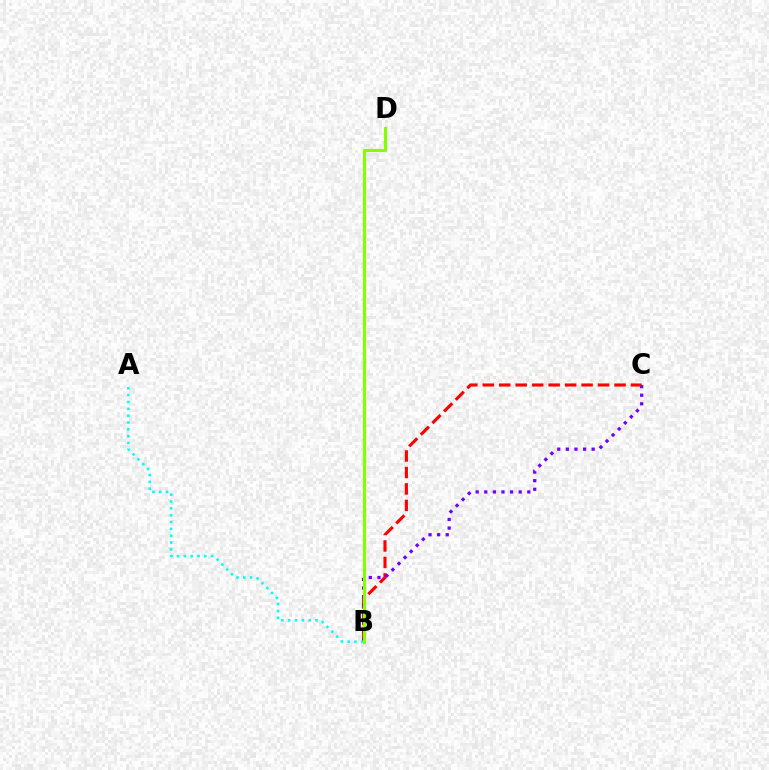{('B', 'C'): [{'color': '#ff0000', 'line_style': 'dashed', 'thickness': 2.24}, {'color': '#7200ff', 'line_style': 'dotted', 'thickness': 2.34}], ('A', 'B'): [{'color': '#00fff6', 'line_style': 'dotted', 'thickness': 1.86}], ('B', 'D'): [{'color': '#84ff00', 'line_style': 'solid', 'thickness': 2.25}]}